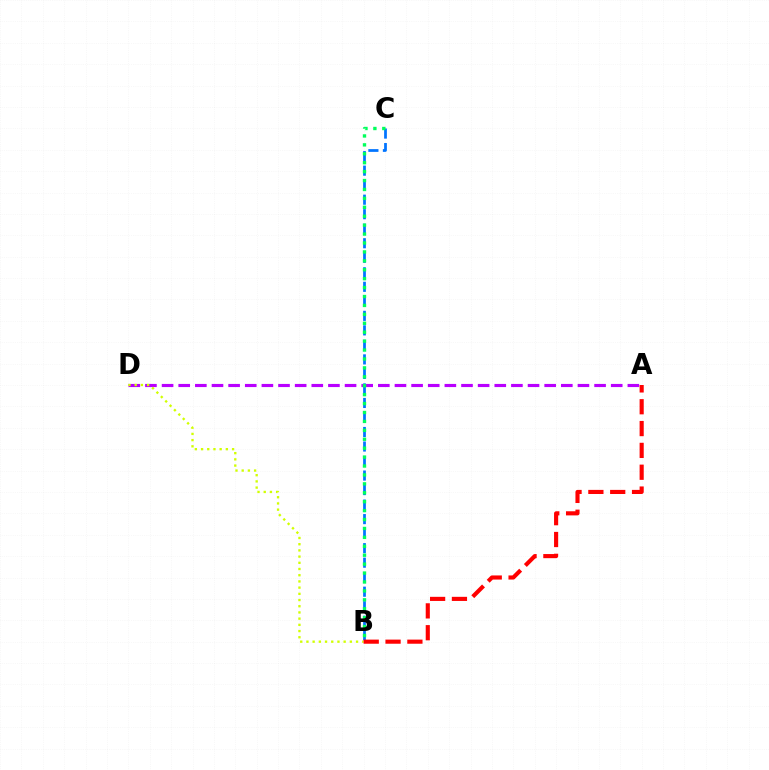{('A', 'D'): [{'color': '#b900ff', 'line_style': 'dashed', 'thickness': 2.26}], ('B', 'C'): [{'color': '#0074ff', 'line_style': 'dashed', 'thickness': 1.97}, {'color': '#00ff5c', 'line_style': 'dotted', 'thickness': 2.42}], ('B', 'D'): [{'color': '#d1ff00', 'line_style': 'dotted', 'thickness': 1.69}], ('A', 'B'): [{'color': '#ff0000', 'line_style': 'dashed', 'thickness': 2.97}]}